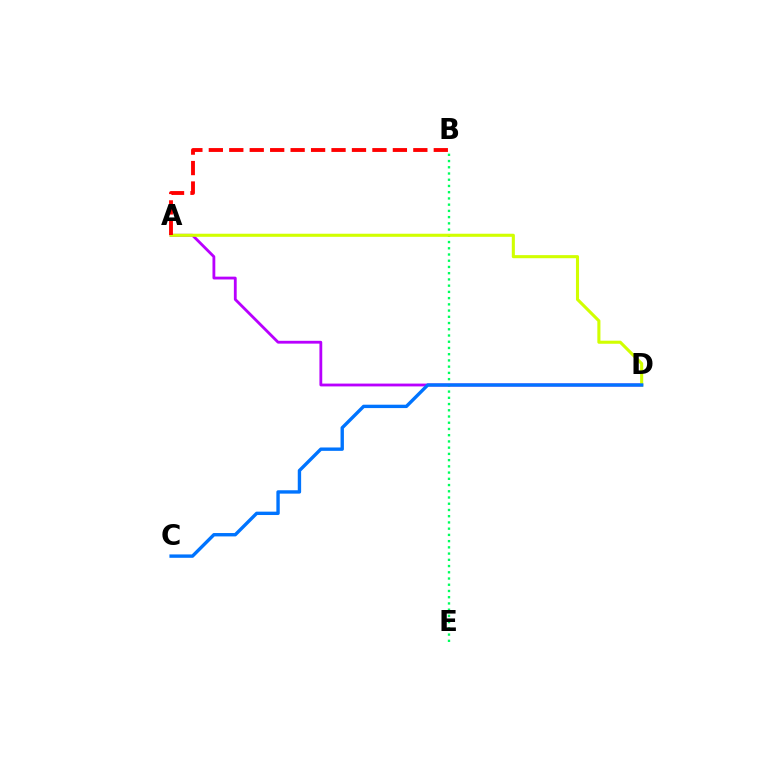{('A', 'D'): [{'color': '#b900ff', 'line_style': 'solid', 'thickness': 2.03}, {'color': '#d1ff00', 'line_style': 'solid', 'thickness': 2.22}], ('B', 'E'): [{'color': '#00ff5c', 'line_style': 'dotted', 'thickness': 1.69}], ('A', 'B'): [{'color': '#ff0000', 'line_style': 'dashed', 'thickness': 2.78}], ('C', 'D'): [{'color': '#0074ff', 'line_style': 'solid', 'thickness': 2.43}]}